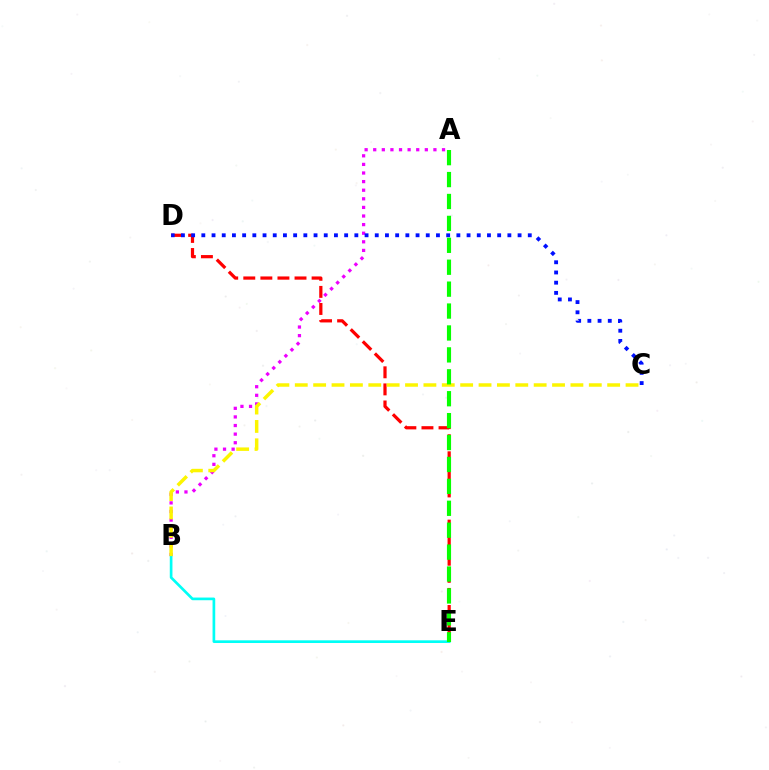{('A', 'B'): [{'color': '#ee00ff', 'line_style': 'dotted', 'thickness': 2.34}], ('D', 'E'): [{'color': '#ff0000', 'line_style': 'dashed', 'thickness': 2.32}], ('C', 'D'): [{'color': '#0010ff', 'line_style': 'dotted', 'thickness': 2.77}], ('B', 'E'): [{'color': '#00fff6', 'line_style': 'solid', 'thickness': 1.93}], ('B', 'C'): [{'color': '#fcf500', 'line_style': 'dashed', 'thickness': 2.5}], ('A', 'E'): [{'color': '#08ff00', 'line_style': 'dashed', 'thickness': 2.98}]}